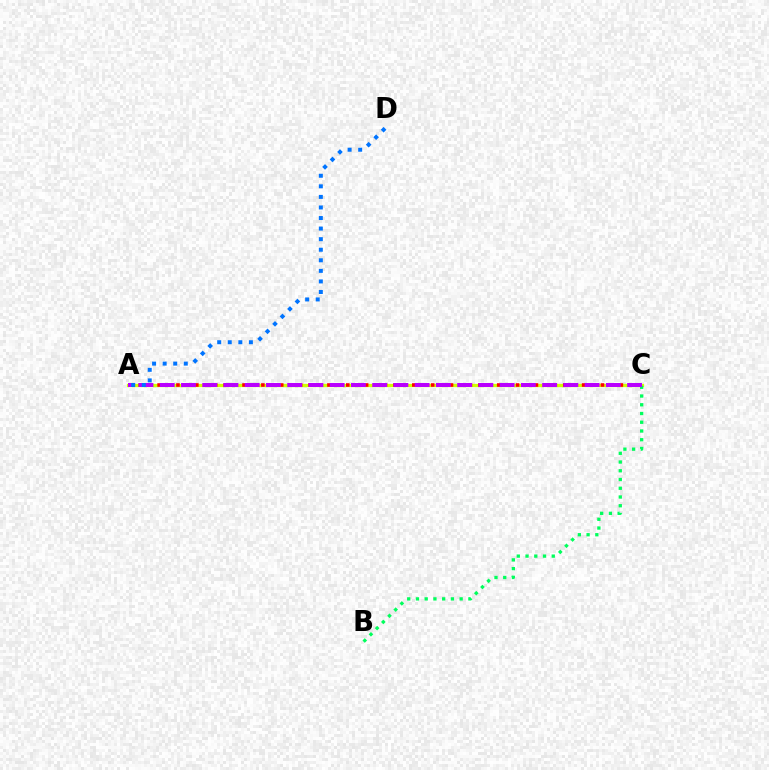{('A', 'C'): [{'color': '#d1ff00', 'line_style': 'solid', 'thickness': 2.34}, {'color': '#ff0000', 'line_style': 'dotted', 'thickness': 2.56}, {'color': '#b900ff', 'line_style': 'dashed', 'thickness': 2.89}], ('B', 'C'): [{'color': '#00ff5c', 'line_style': 'dotted', 'thickness': 2.37}], ('A', 'D'): [{'color': '#0074ff', 'line_style': 'dotted', 'thickness': 2.87}]}